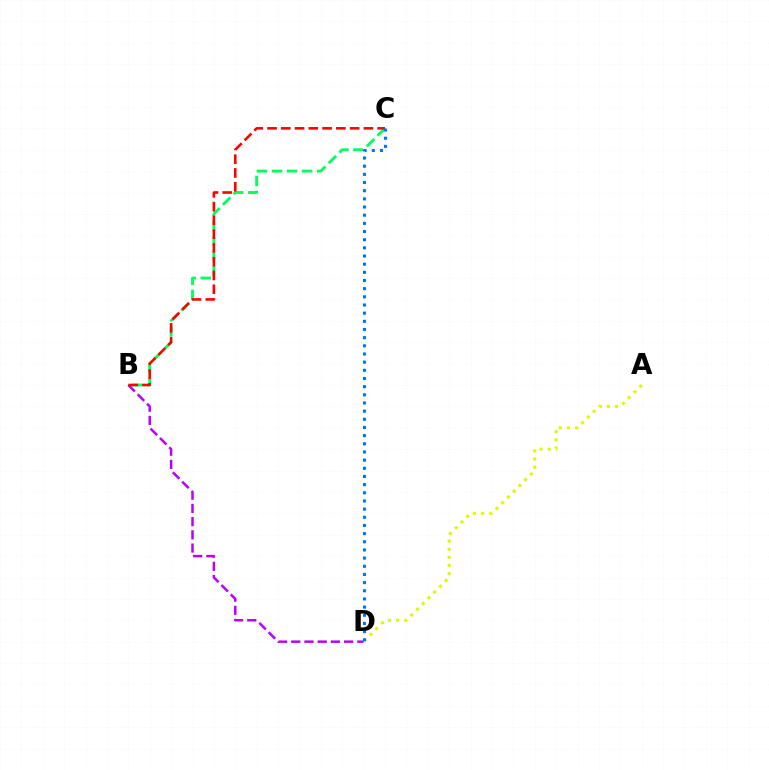{('B', 'D'): [{'color': '#b900ff', 'line_style': 'dashed', 'thickness': 1.8}], ('B', 'C'): [{'color': '#00ff5c', 'line_style': 'dashed', 'thickness': 2.05}, {'color': '#ff0000', 'line_style': 'dashed', 'thickness': 1.87}], ('A', 'D'): [{'color': '#d1ff00', 'line_style': 'dotted', 'thickness': 2.21}], ('C', 'D'): [{'color': '#0074ff', 'line_style': 'dotted', 'thickness': 2.22}]}